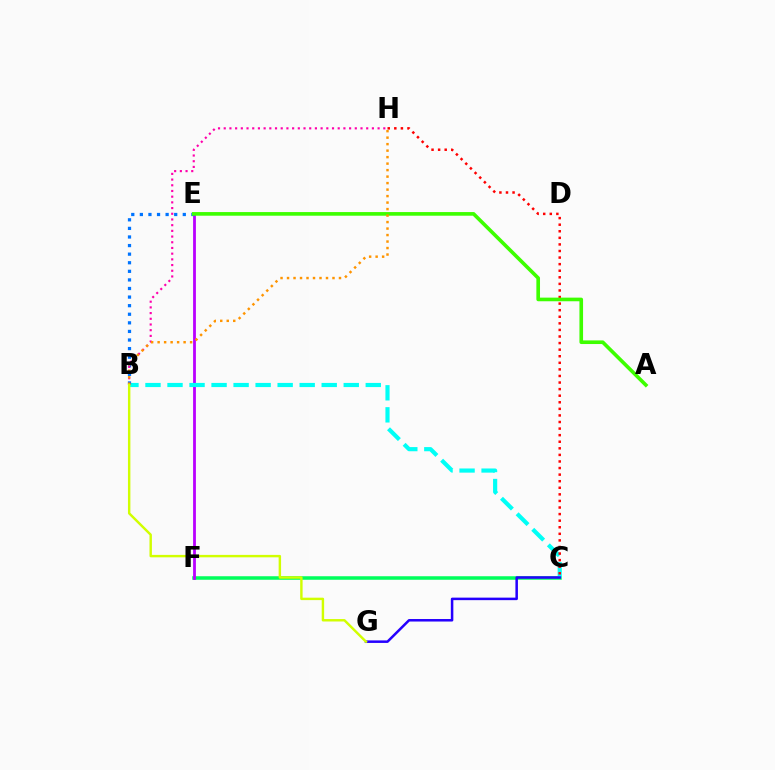{('C', 'F'): [{'color': '#00ff5c', 'line_style': 'solid', 'thickness': 2.54}], ('E', 'F'): [{'color': '#b900ff', 'line_style': 'solid', 'thickness': 2.02}], ('B', 'C'): [{'color': '#00fff6', 'line_style': 'dashed', 'thickness': 2.99}], ('C', 'H'): [{'color': '#ff0000', 'line_style': 'dotted', 'thickness': 1.79}], ('B', 'E'): [{'color': '#0074ff', 'line_style': 'dotted', 'thickness': 2.33}], ('C', 'G'): [{'color': '#2500ff', 'line_style': 'solid', 'thickness': 1.81}], ('A', 'E'): [{'color': '#3dff00', 'line_style': 'solid', 'thickness': 2.62}], ('B', 'H'): [{'color': '#ff00ac', 'line_style': 'dotted', 'thickness': 1.55}, {'color': '#ff9400', 'line_style': 'dotted', 'thickness': 1.76}], ('B', 'G'): [{'color': '#d1ff00', 'line_style': 'solid', 'thickness': 1.75}]}